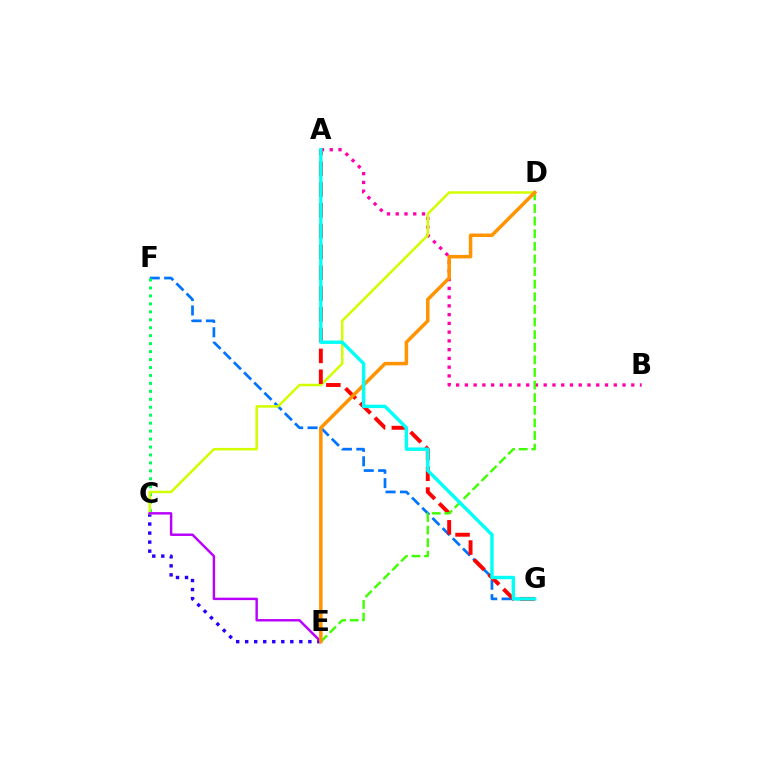{('A', 'B'): [{'color': '#ff00ac', 'line_style': 'dotted', 'thickness': 2.38}], ('C', 'E'): [{'color': '#2500ff', 'line_style': 'dotted', 'thickness': 2.45}, {'color': '#b900ff', 'line_style': 'solid', 'thickness': 1.76}], ('F', 'G'): [{'color': '#0074ff', 'line_style': 'dashed', 'thickness': 1.96}], ('C', 'F'): [{'color': '#00ff5c', 'line_style': 'dotted', 'thickness': 2.16}], ('C', 'D'): [{'color': '#d1ff00', 'line_style': 'solid', 'thickness': 1.8}], ('A', 'G'): [{'color': '#ff0000', 'line_style': 'dashed', 'thickness': 2.83}, {'color': '#00fff6', 'line_style': 'solid', 'thickness': 2.45}], ('D', 'E'): [{'color': '#3dff00', 'line_style': 'dashed', 'thickness': 1.71}, {'color': '#ff9400', 'line_style': 'solid', 'thickness': 2.53}]}